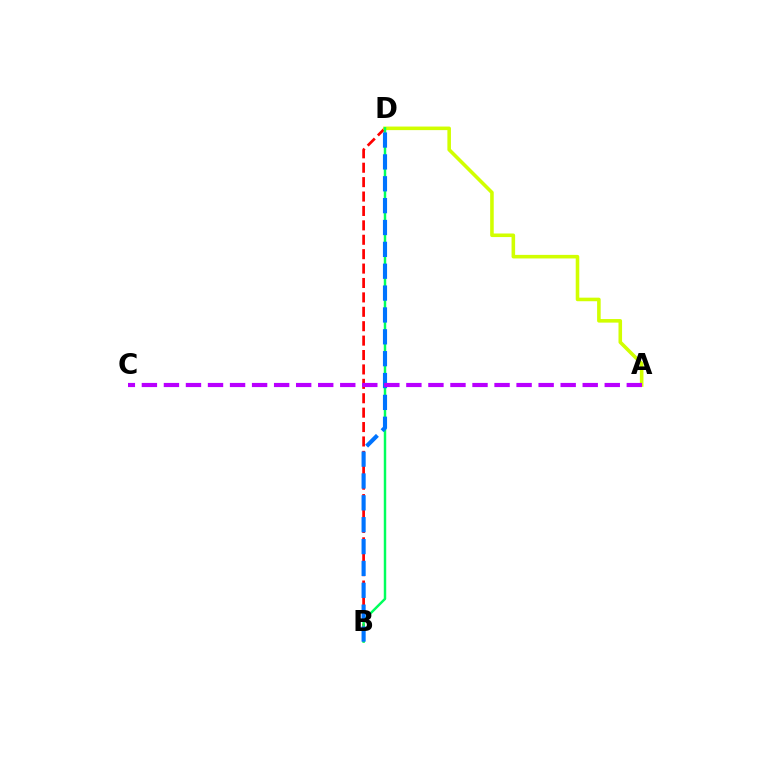{('B', 'D'): [{'color': '#ff0000', 'line_style': 'dashed', 'thickness': 1.96}, {'color': '#00ff5c', 'line_style': 'solid', 'thickness': 1.76}, {'color': '#0074ff', 'line_style': 'dashed', 'thickness': 2.97}], ('A', 'D'): [{'color': '#d1ff00', 'line_style': 'solid', 'thickness': 2.57}], ('A', 'C'): [{'color': '#b900ff', 'line_style': 'dashed', 'thickness': 2.99}]}